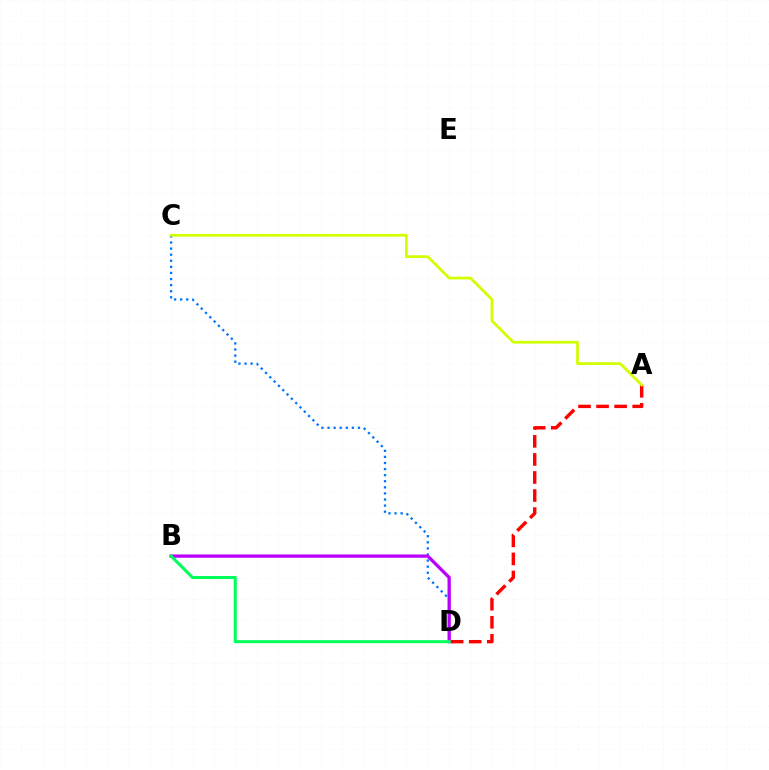{('A', 'D'): [{'color': '#ff0000', 'line_style': 'dashed', 'thickness': 2.45}], ('C', 'D'): [{'color': '#0074ff', 'line_style': 'dotted', 'thickness': 1.65}], ('A', 'C'): [{'color': '#d1ff00', 'line_style': 'solid', 'thickness': 1.98}], ('B', 'D'): [{'color': '#b900ff', 'line_style': 'solid', 'thickness': 2.37}, {'color': '#00ff5c', 'line_style': 'solid', 'thickness': 2.19}]}